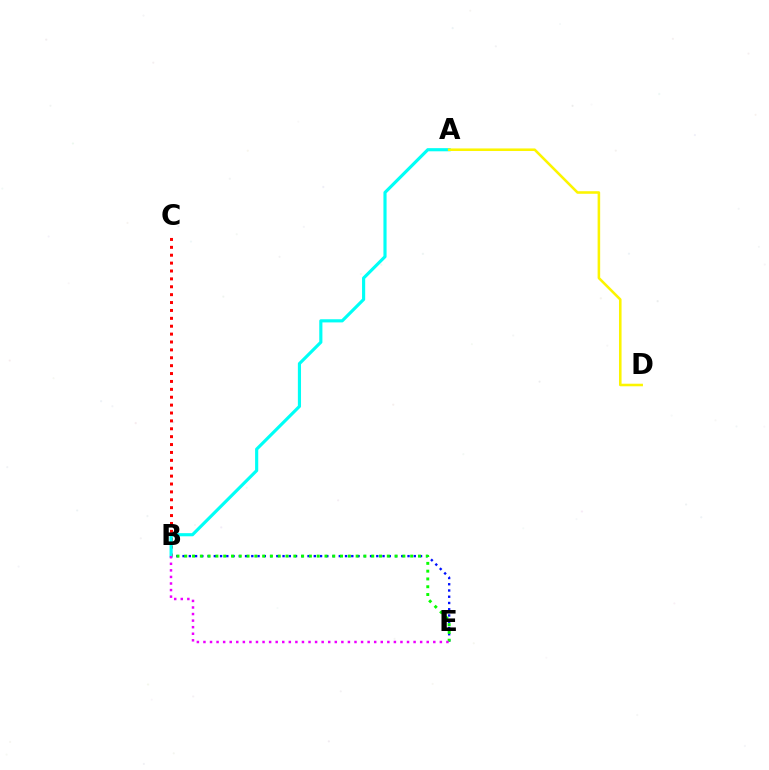{('B', 'E'): [{'color': '#0010ff', 'line_style': 'dotted', 'thickness': 1.7}, {'color': '#08ff00', 'line_style': 'dotted', 'thickness': 2.12}, {'color': '#ee00ff', 'line_style': 'dotted', 'thickness': 1.78}], ('B', 'C'): [{'color': '#ff0000', 'line_style': 'dotted', 'thickness': 2.14}], ('A', 'B'): [{'color': '#00fff6', 'line_style': 'solid', 'thickness': 2.27}], ('A', 'D'): [{'color': '#fcf500', 'line_style': 'solid', 'thickness': 1.84}]}